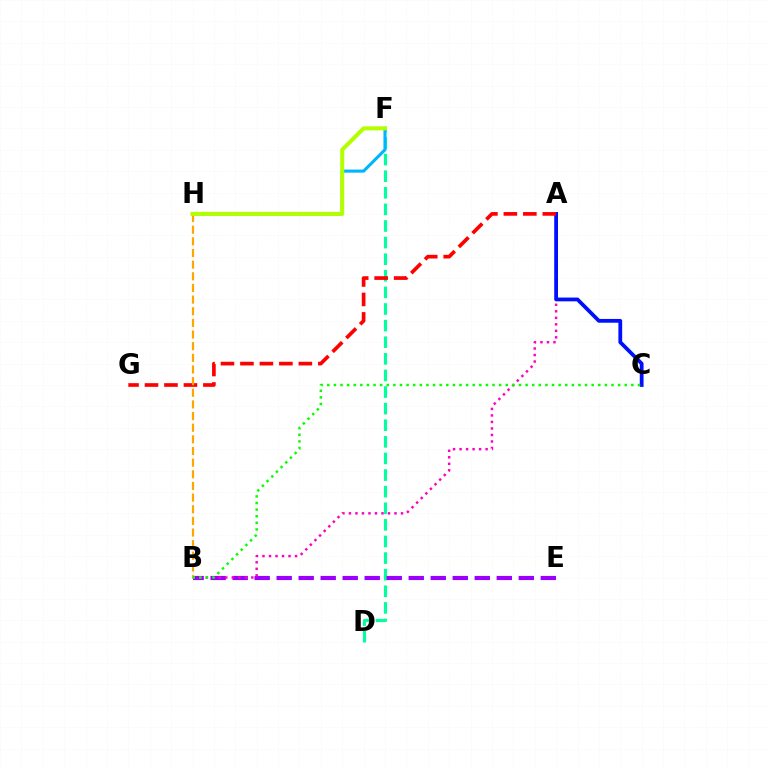{('D', 'F'): [{'color': '#00ff9d', 'line_style': 'dashed', 'thickness': 2.26}], ('B', 'E'): [{'color': '#9b00ff', 'line_style': 'dashed', 'thickness': 2.99}], ('F', 'H'): [{'color': '#00b5ff', 'line_style': 'solid', 'thickness': 2.21}, {'color': '#b3ff00', 'line_style': 'solid', 'thickness': 2.9}], ('A', 'B'): [{'color': '#ff00bd', 'line_style': 'dotted', 'thickness': 1.77}], ('A', 'C'): [{'color': '#0010ff', 'line_style': 'solid', 'thickness': 2.73}], ('A', 'G'): [{'color': '#ff0000', 'line_style': 'dashed', 'thickness': 2.65}], ('B', 'H'): [{'color': '#ffa500', 'line_style': 'dashed', 'thickness': 1.58}], ('B', 'C'): [{'color': '#08ff00', 'line_style': 'dotted', 'thickness': 1.8}]}